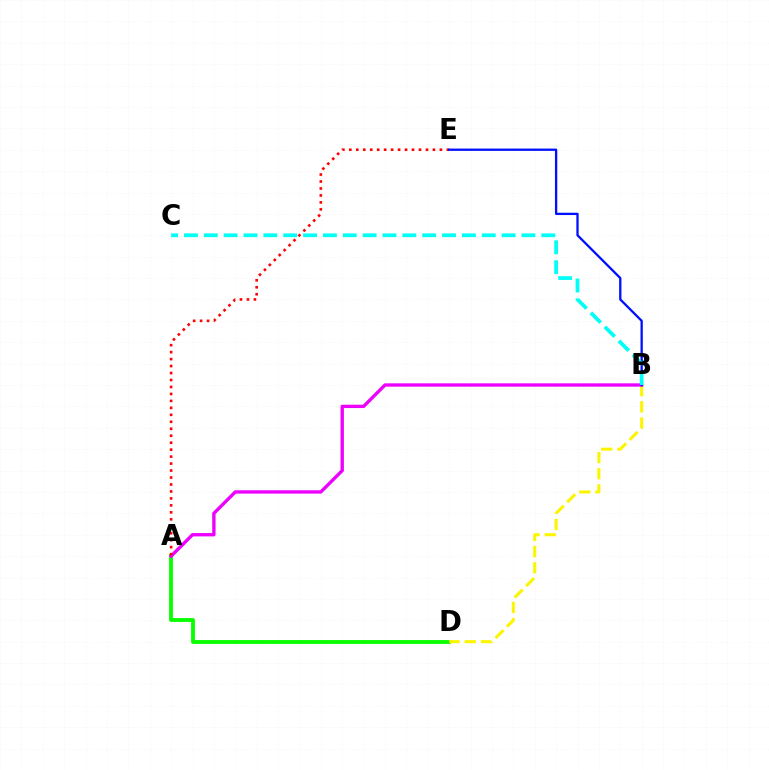{('A', 'D'): [{'color': '#08ff00', 'line_style': 'solid', 'thickness': 2.76}], ('B', 'D'): [{'color': '#fcf500', 'line_style': 'dashed', 'thickness': 2.2}], ('A', 'B'): [{'color': '#ee00ff', 'line_style': 'solid', 'thickness': 2.41}], ('A', 'E'): [{'color': '#ff0000', 'line_style': 'dotted', 'thickness': 1.89}], ('B', 'E'): [{'color': '#0010ff', 'line_style': 'solid', 'thickness': 1.66}], ('B', 'C'): [{'color': '#00fff6', 'line_style': 'dashed', 'thickness': 2.7}]}